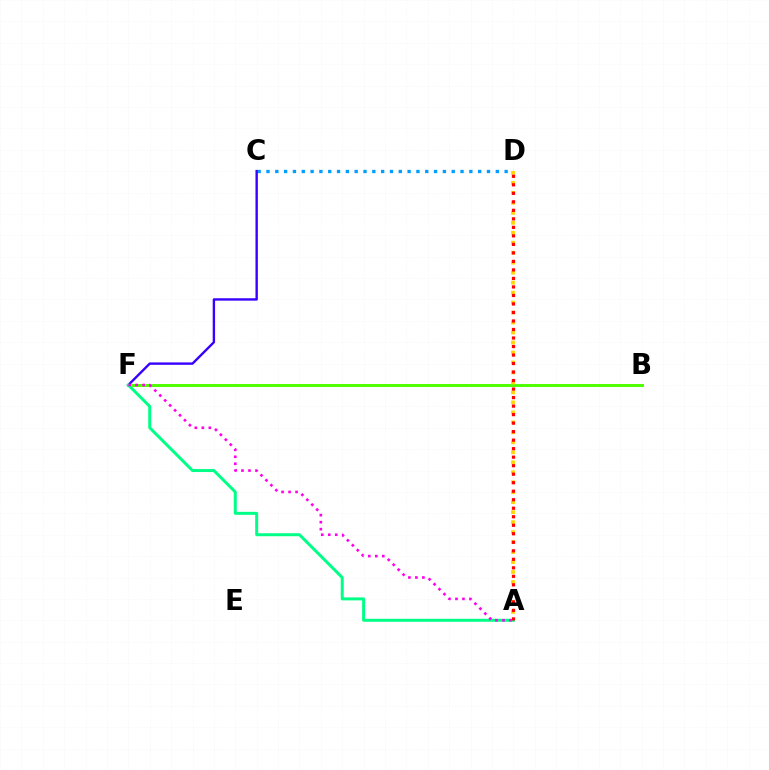{('C', 'D'): [{'color': '#009eff', 'line_style': 'dotted', 'thickness': 2.4}], ('B', 'F'): [{'color': '#4fff00', 'line_style': 'solid', 'thickness': 2.12}], ('A', 'D'): [{'color': '#ffd500', 'line_style': 'dotted', 'thickness': 2.71}, {'color': '#ff0000', 'line_style': 'dotted', 'thickness': 2.31}], ('C', 'F'): [{'color': '#3700ff', 'line_style': 'solid', 'thickness': 1.72}], ('A', 'F'): [{'color': '#00ff86', 'line_style': 'solid', 'thickness': 2.15}, {'color': '#ff00ed', 'line_style': 'dotted', 'thickness': 1.9}]}